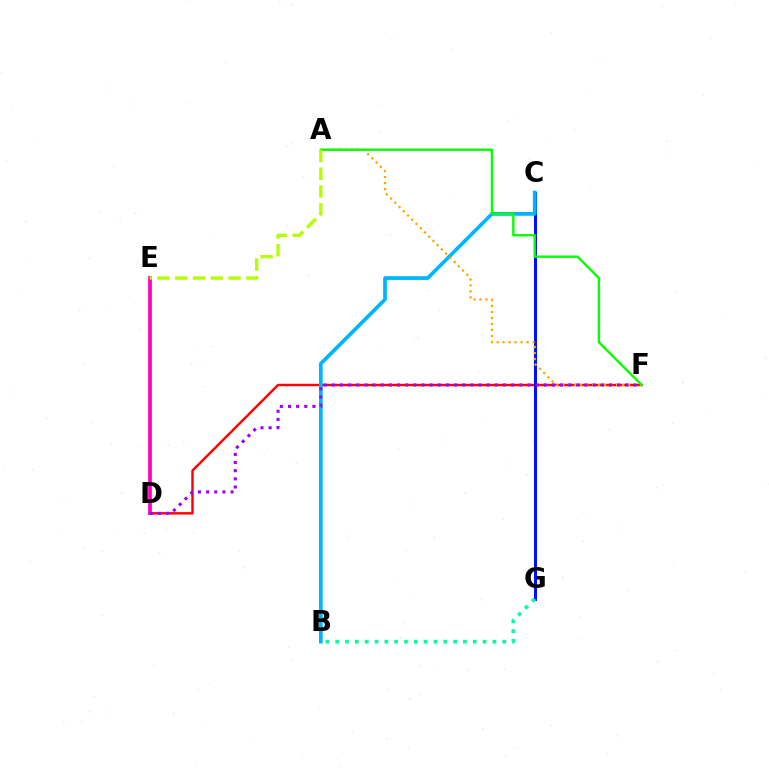{('D', 'F'): [{'color': '#ff0000', 'line_style': 'solid', 'thickness': 1.75}, {'color': '#9b00ff', 'line_style': 'dotted', 'thickness': 2.22}], ('C', 'G'): [{'color': '#0010ff', 'line_style': 'solid', 'thickness': 2.2}], ('B', 'C'): [{'color': '#00b5ff', 'line_style': 'solid', 'thickness': 2.68}], ('A', 'F'): [{'color': '#ffa500', 'line_style': 'dotted', 'thickness': 1.63}, {'color': '#08ff00', 'line_style': 'solid', 'thickness': 1.72}], ('D', 'E'): [{'color': '#ff00bd', 'line_style': 'solid', 'thickness': 2.67}], ('A', 'E'): [{'color': '#b3ff00', 'line_style': 'dashed', 'thickness': 2.42}], ('B', 'G'): [{'color': '#00ff9d', 'line_style': 'dotted', 'thickness': 2.67}]}